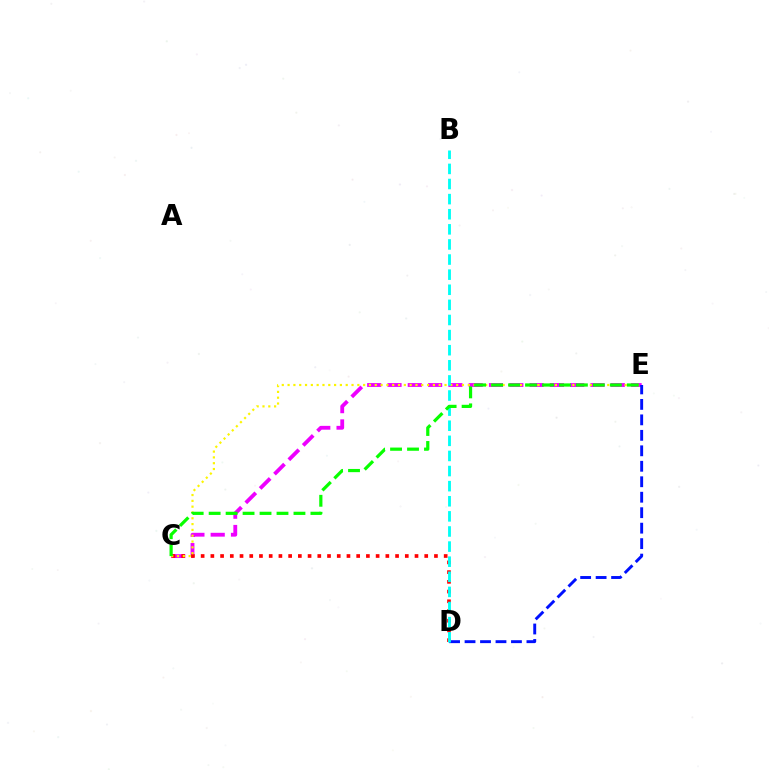{('C', 'E'): [{'color': '#ee00ff', 'line_style': 'dashed', 'thickness': 2.76}, {'color': '#fcf500', 'line_style': 'dotted', 'thickness': 1.58}, {'color': '#08ff00', 'line_style': 'dashed', 'thickness': 2.3}], ('C', 'D'): [{'color': '#ff0000', 'line_style': 'dotted', 'thickness': 2.64}], ('D', 'E'): [{'color': '#0010ff', 'line_style': 'dashed', 'thickness': 2.1}], ('B', 'D'): [{'color': '#00fff6', 'line_style': 'dashed', 'thickness': 2.05}]}